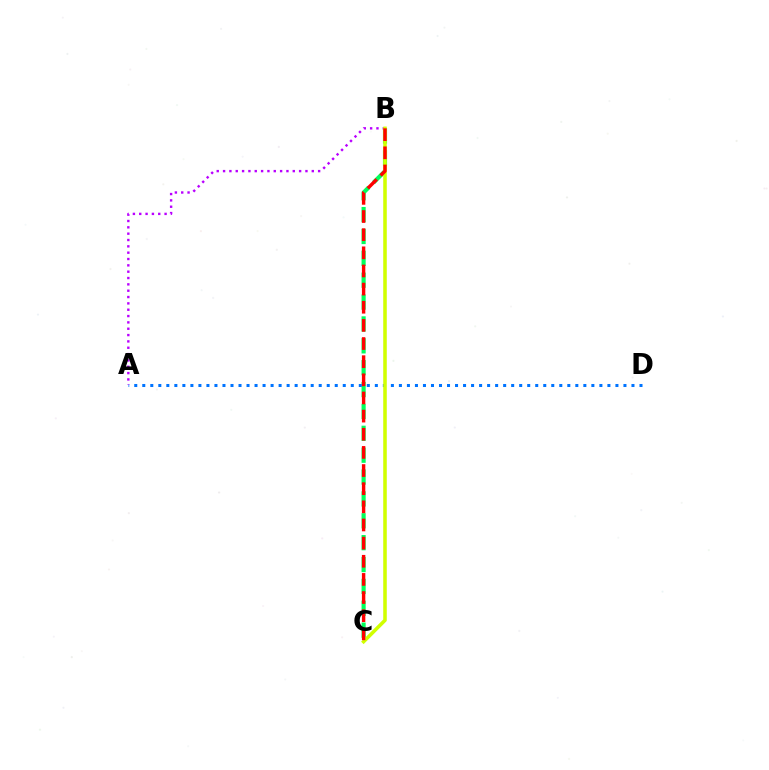{('B', 'C'): [{'color': '#00ff5c', 'line_style': 'dashed', 'thickness': 2.97}, {'color': '#d1ff00', 'line_style': 'solid', 'thickness': 2.56}, {'color': '#ff0000', 'line_style': 'dashed', 'thickness': 2.46}], ('A', 'D'): [{'color': '#0074ff', 'line_style': 'dotted', 'thickness': 2.18}], ('A', 'B'): [{'color': '#b900ff', 'line_style': 'dotted', 'thickness': 1.72}]}